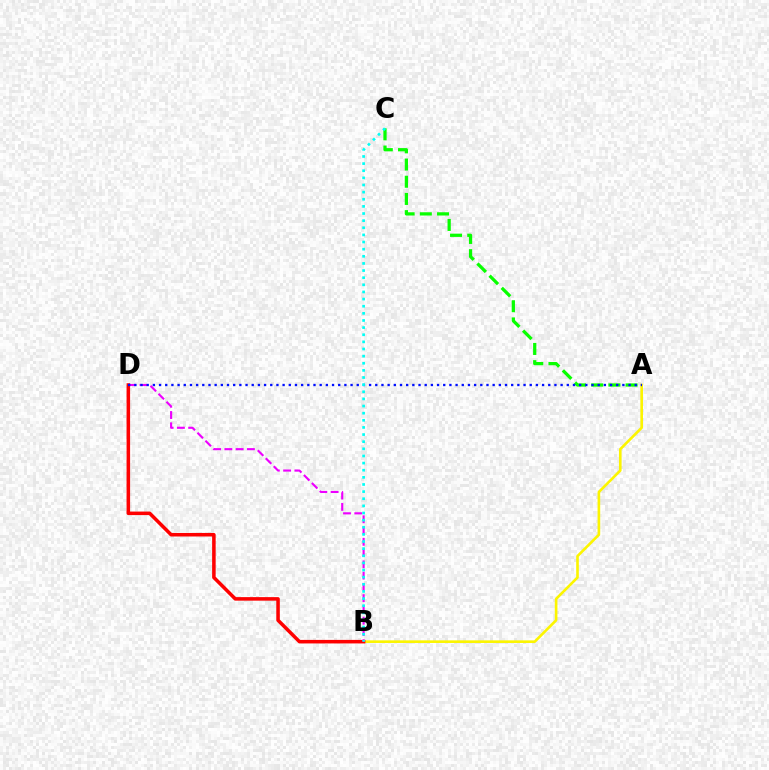{('A', 'B'): [{'color': '#fcf500', 'line_style': 'solid', 'thickness': 1.9}], ('A', 'C'): [{'color': '#08ff00', 'line_style': 'dashed', 'thickness': 2.34}], ('B', 'D'): [{'color': '#ff0000', 'line_style': 'solid', 'thickness': 2.54}, {'color': '#ee00ff', 'line_style': 'dashed', 'thickness': 1.53}], ('A', 'D'): [{'color': '#0010ff', 'line_style': 'dotted', 'thickness': 1.68}], ('B', 'C'): [{'color': '#00fff6', 'line_style': 'dotted', 'thickness': 1.94}]}